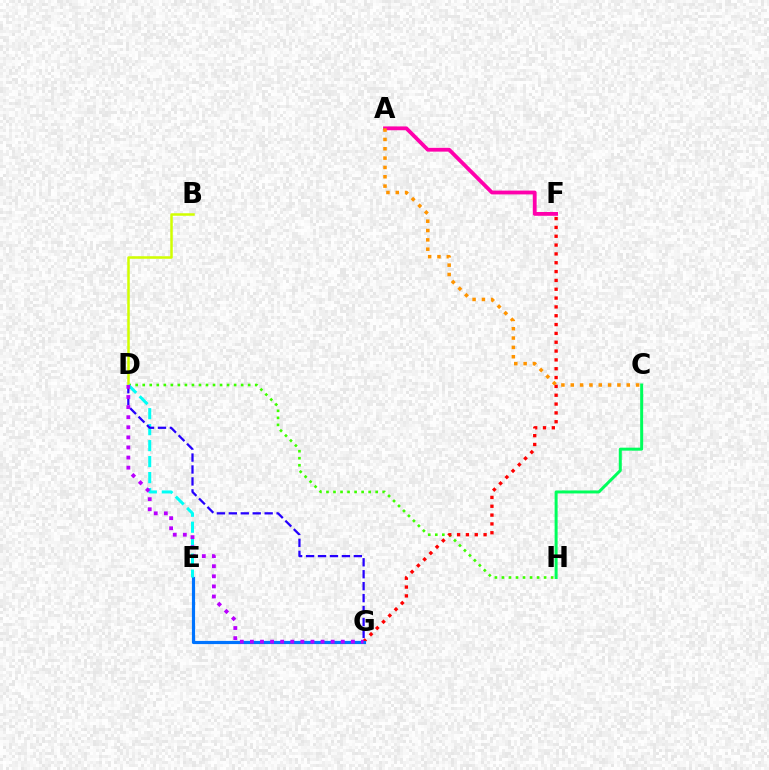{('D', 'H'): [{'color': '#3dff00', 'line_style': 'dotted', 'thickness': 1.91}], ('F', 'G'): [{'color': '#ff0000', 'line_style': 'dotted', 'thickness': 2.4}], ('B', 'D'): [{'color': '#d1ff00', 'line_style': 'solid', 'thickness': 1.8}], ('C', 'H'): [{'color': '#00ff5c', 'line_style': 'solid', 'thickness': 2.15}], ('E', 'G'): [{'color': '#0074ff', 'line_style': 'solid', 'thickness': 2.28}], ('D', 'E'): [{'color': '#00fff6', 'line_style': 'dashed', 'thickness': 2.17}], ('A', 'F'): [{'color': '#ff00ac', 'line_style': 'solid', 'thickness': 2.74}], ('A', 'C'): [{'color': '#ff9400', 'line_style': 'dotted', 'thickness': 2.54}], ('D', 'G'): [{'color': '#2500ff', 'line_style': 'dashed', 'thickness': 1.62}, {'color': '#b900ff', 'line_style': 'dotted', 'thickness': 2.74}]}